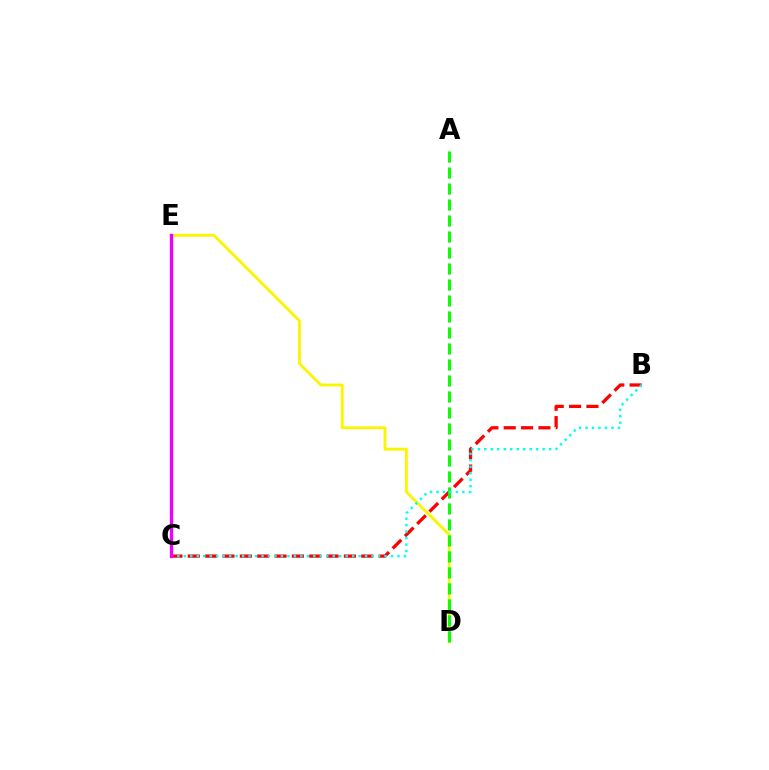{('B', 'C'): [{'color': '#ff0000', 'line_style': 'dashed', 'thickness': 2.36}, {'color': '#00fff6', 'line_style': 'dotted', 'thickness': 1.76}], ('D', 'E'): [{'color': '#fcf500', 'line_style': 'solid', 'thickness': 2.05}], ('A', 'D'): [{'color': '#08ff00', 'line_style': 'dashed', 'thickness': 2.17}], ('C', 'E'): [{'color': '#0010ff', 'line_style': 'dashed', 'thickness': 2.0}, {'color': '#ee00ff', 'line_style': 'solid', 'thickness': 2.39}]}